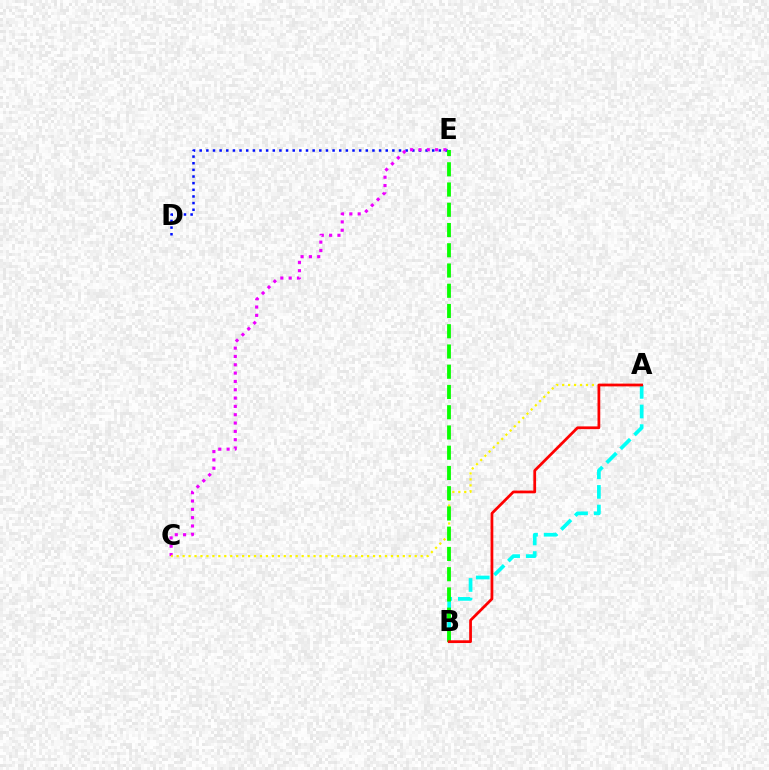{('A', 'B'): [{'color': '#00fff6', 'line_style': 'dashed', 'thickness': 2.67}, {'color': '#ff0000', 'line_style': 'solid', 'thickness': 1.98}], ('D', 'E'): [{'color': '#0010ff', 'line_style': 'dotted', 'thickness': 1.81}], ('C', 'E'): [{'color': '#ee00ff', 'line_style': 'dotted', 'thickness': 2.26}], ('A', 'C'): [{'color': '#fcf500', 'line_style': 'dotted', 'thickness': 1.62}], ('B', 'E'): [{'color': '#08ff00', 'line_style': 'dashed', 'thickness': 2.75}]}